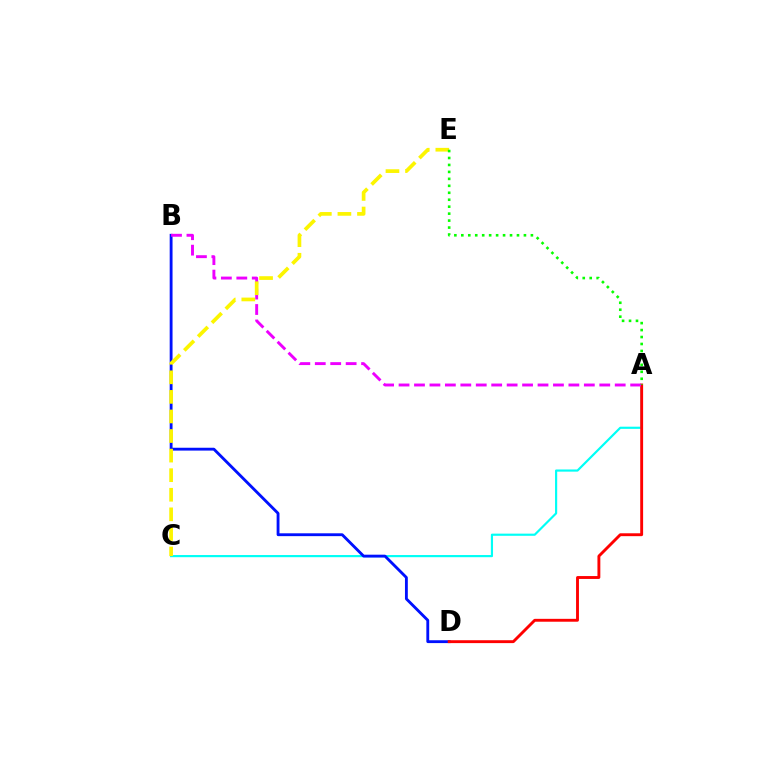{('A', 'C'): [{'color': '#00fff6', 'line_style': 'solid', 'thickness': 1.56}], ('B', 'D'): [{'color': '#0010ff', 'line_style': 'solid', 'thickness': 2.05}], ('A', 'D'): [{'color': '#ff0000', 'line_style': 'solid', 'thickness': 2.08}], ('A', 'B'): [{'color': '#ee00ff', 'line_style': 'dashed', 'thickness': 2.1}], ('C', 'E'): [{'color': '#fcf500', 'line_style': 'dashed', 'thickness': 2.66}], ('A', 'E'): [{'color': '#08ff00', 'line_style': 'dotted', 'thickness': 1.89}]}